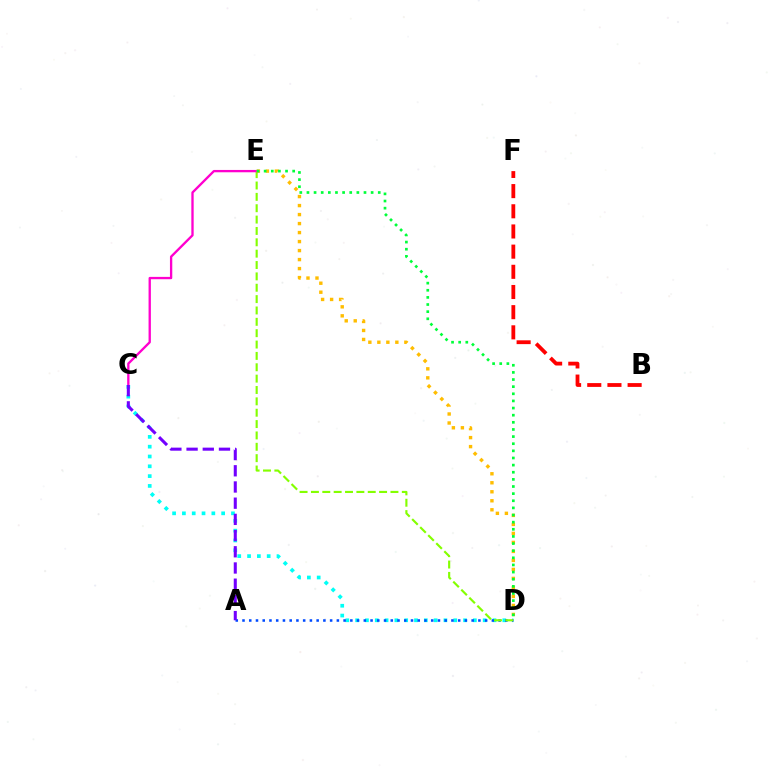{('C', 'D'): [{'color': '#00fff6', 'line_style': 'dotted', 'thickness': 2.67}], ('A', 'D'): [{'color': '#004bff', 'line_style': 'dotted', 'thickness': 1.83}], ('D', 'E'): [{'color': '#84ff00', 'line_style': 'dashed', 'thickness': 1.54}, {'color': '#ffbd00', 'line_style': 'dotted', 'thickness': 2.45}, {'color': '#00ff39', 'line_style': 'dotted', 'thickness': 1.94}], ('C', 'E'): [{'color': '#ff00cf', 'line_style': 'solid', 'thickness': 1.68}], ('A', 'C'): [{'color': '#7200ff', 'line_style': 'dashed', 'thickness': 2.2}], ('B', 'F'): [{'color': '#ff0000', 'line_style': 'dashed', 'thickness': 2.74}]}